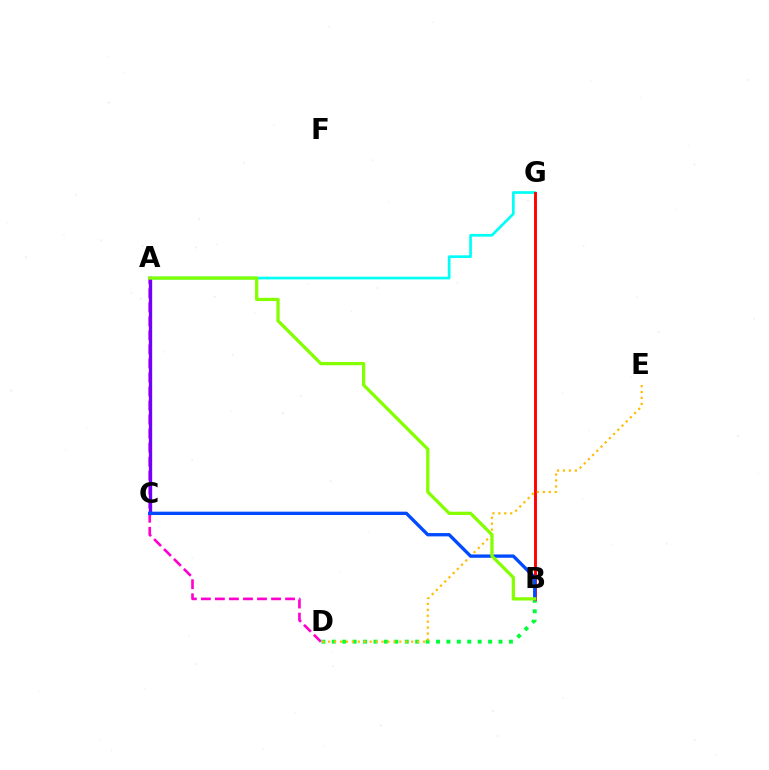{('A', 'G'): [{'color': '#00fff6', 'line_style': 'solid', 'thickness': 1.94}], ('A', 'D'): [{'color': '#ff00cf', 'line_style': 'dashed', 'thickness': 1.91}], ('B', 'D'): [{'color': '#00ff39', 'line_style': 'dotted', 'thickness': 2.83}], ('B', 'G'): [{'color': '#ff0000', 'line_style': 'solid', 'thickness': 2.09}], ('D', 'E'): [{'color': '#ffbd00', 'line_style': 'dotted', 'thickness': 1.61}], ('A', 'C'): [{'color': '#7200ff', 'line_style': 'solid', 'thickness': 2.41}], ('B', 'C'): [{'color': '#004bff', 'line_style': 'solid', 'thickness': 2.39}], ('A', 'B'): [{'color': '#84ff00', 'line_style': 'solid', 'thickness': 2.35}]}